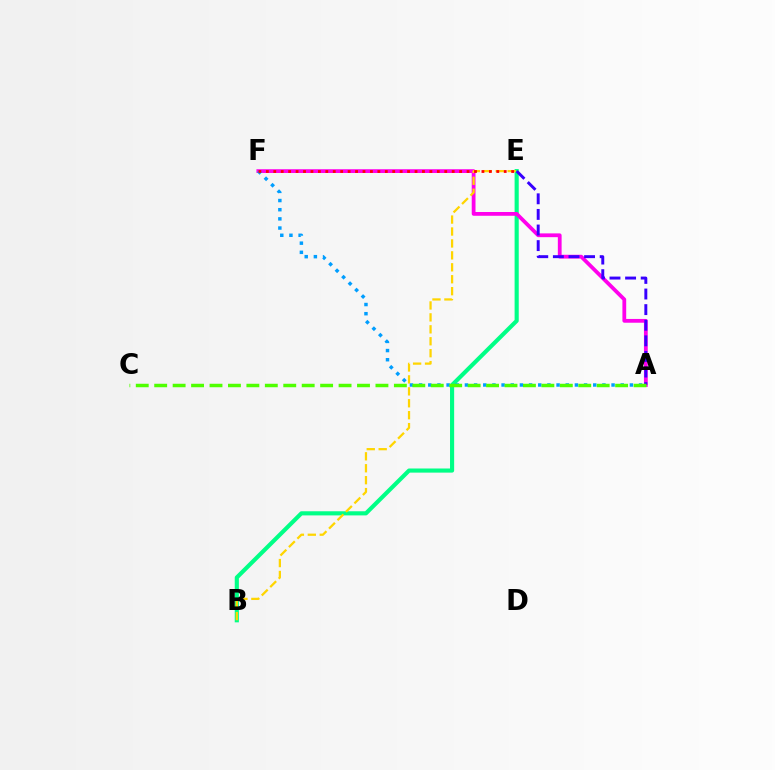{('B', 'E'): [{'color': '#00ff86', 'line_style': 'solid', 'thickness': 2.97}, {'color': '#ffd500', 'line_style': 'dashed', 'thickness': 1.62}], ('A', 'F'): [{'color': '#ff00ed', 'line_style': 'solid', 'thickness': 2.72}, {'color': '#009eff', 'line_style': 'dotted', 'thickness': 2.49}], ('E', 'F'): [{'color': '#ff0000', 'line_style': 'dotted', 'thickness': 2.02}], ('A', 'E'): [{'color': '#3700ff', 'line_style': 'dashed', 'thickness': 2.12}], ('A', 'C'): [{'color': '#4fff00', 'line_style': 'dashed', 'thickness': 2.5}]}